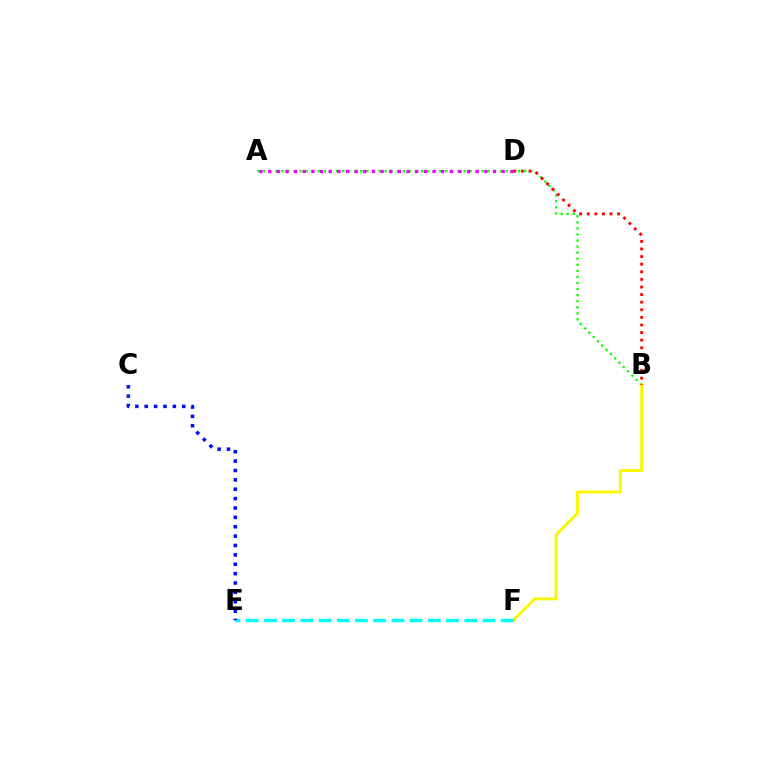{('A', 'B'): [{'color': '#08ff00', 'line_style': 'dotted', 'thickness': 1.65}], ('B', 'F'): [{'color': '#fcf500', 'line_style': 'solid', 'thickness': 2.09}], ('A', 'D'): [{'color': '#ee00ff', 'line_style': 'dotted', 'thickness': 2.35}], ('B', 'D'): [{'color': '#ff0000', 'line_style': 'dotted', 'thickness': 2.06}], ('E', 'F'): [{'color': '#00fff6', 'line_style': 'dashed', 'thickness': 2.47}], ('C', 'E'): [{'color': '#0010ff', 'line_style': 'dotted', 'thickness': 2.55}]}